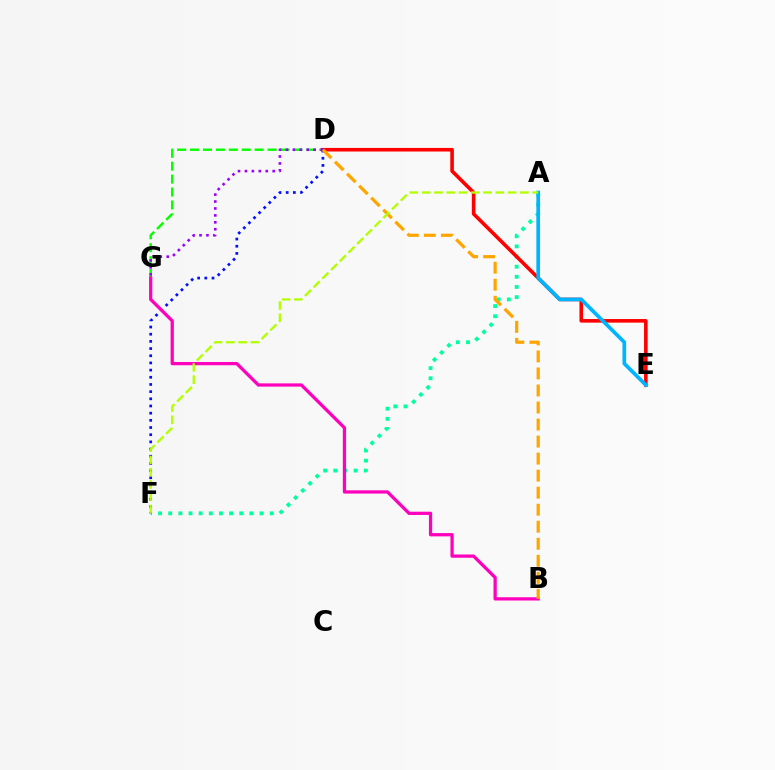{('A', 'F'): [{'color': '#00ff9d', 'line_style': 'dotted', 'thickness': 2.76}, {'color': '#b3ff00', 'line_style': 'dashed', 'thickness': 1.67}], ('D', 'G'): [{'color': '#08ff00', 'line_style': 'dashed', 'thickness': 1.76}, {'color': '#9b00ff', 'line_style': 'dotted', 'thickness': 1.88}], ('D', 'E'): [{'color': '#ff0000', 'line_style': 'solid', 'thickness': 2.59}], ('D', 'F'): [{'color': '#0010ff', 'line_style': 'dotted', 'thickness': 1.95}], ('A', 'E'): [{'color': '#00b5ff', 'line_style': 'solid', 'thickness': 2.66}], ('B', 'G'): [{'color': '#ff00bd', 'line_style': 'solid', 'thickness': 2.35}], ('B', 'D'): [{'color': '#ffa500', 'line_style': 'dashed', 'thickness': 2.31}]}